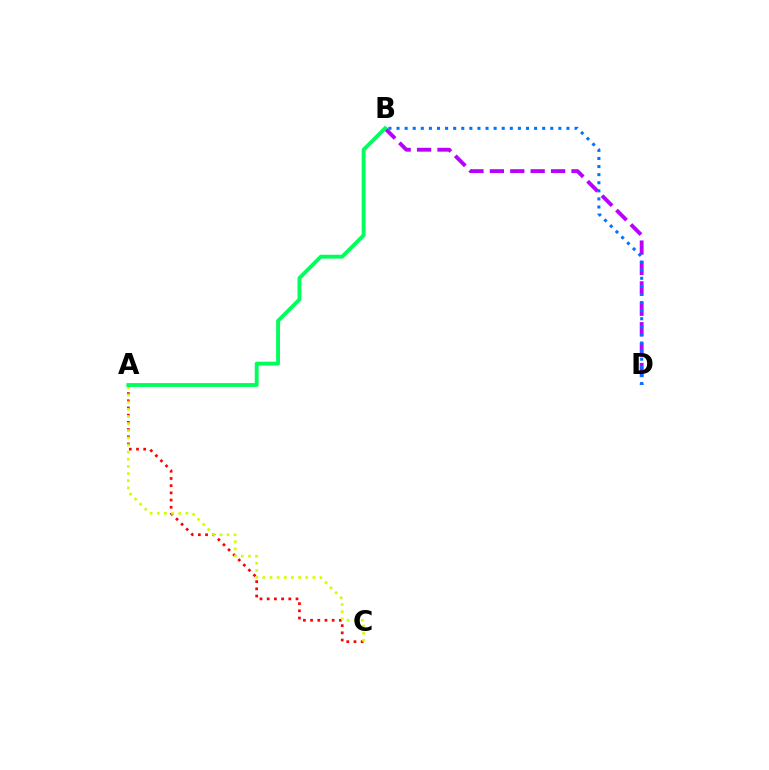{('A', 'C'): [{'color': '#ff0000', 'line_style': 'dotted', 'thickness': 1.96}, {'color': '#d1ff00', 'line_style': 'dotted', 'thickness': 1.94}], ('B', 'D'): [{'color': '#b900ff', 'line_style': 'dashed', 'thickness': 2.77}, {'color': '#0074ff', 'line_style': 'dotted', 'thickness': 2.2}], ('A', 'B'): [{'color': '#00ff5c', 'line_style': 'solid', 'thickness': 2.77}]}